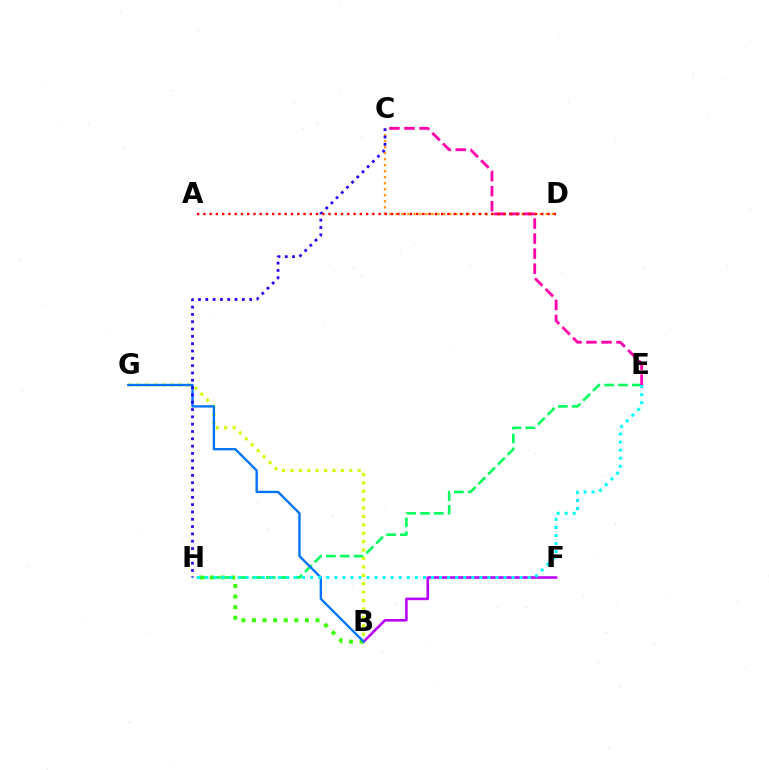{('B', 'F'): [{'color': '#b900ff', 'line_style': 'solid', 'thickness': 1.85}], ('E', 'H'): [{'color': '#00ff5c', 'line_style': 'dashed', 'thickness': 1.88}, {'color': '#00fff6', 'line_style': 'dotted', 'thickness': 2.19}], ('B', 'H'): [{'color': '#3dff00', 'line_style': 'dotted', 'thickness': 2.88}], ('C', 'D'): [{'color': '#ff9400', 'line_style': 'dotted', 'thickness': 1.63}], ('C', 'E'): [{'color': '#ff00ac', 'line_style': 'dashed', 'thickness': 2.04}], ('B', 'G'): [{'color': '#d1ff00', 'line_style': 'dotted', 'thickness': 2.28}, {'color': '#0074ff', 'line_style': 'solid', 'thickness': 1.7}], ('C', 'H'): [{'color': '#2500ff', 'line_style': 'dotted', 'thickness': 1.99}], ('A', 'D'): [{'color': '#ff0000', 'line_style': 'dotted', 'thickness': 1.7}]}